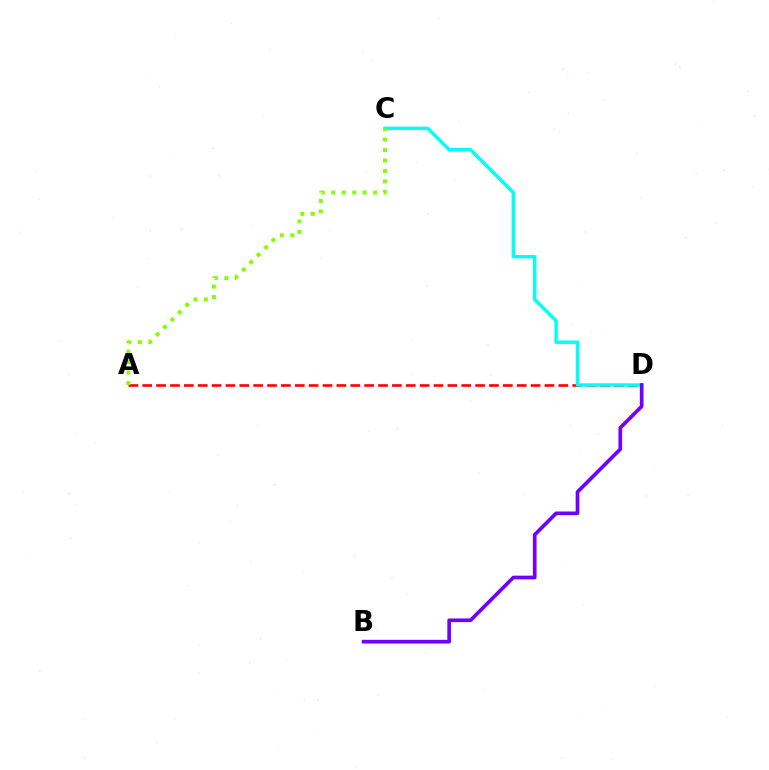{('A', 'D'): [{'color': '#ff0000', 'line_style': 'dashed', 'thickness': 1.88}], ('C', 'D'): [{'color': '#00fff6', 'line_style': 'solid', 'thickness': 2.46}], ('B', 'D'): [{'color': '#7200ff', 'line_style': 'solid', 'thickness': 2.65}], ('A', 'C'): [{'color': '#84ff00', 'line_style': 'dotted', 'thickness': 2.84}]}